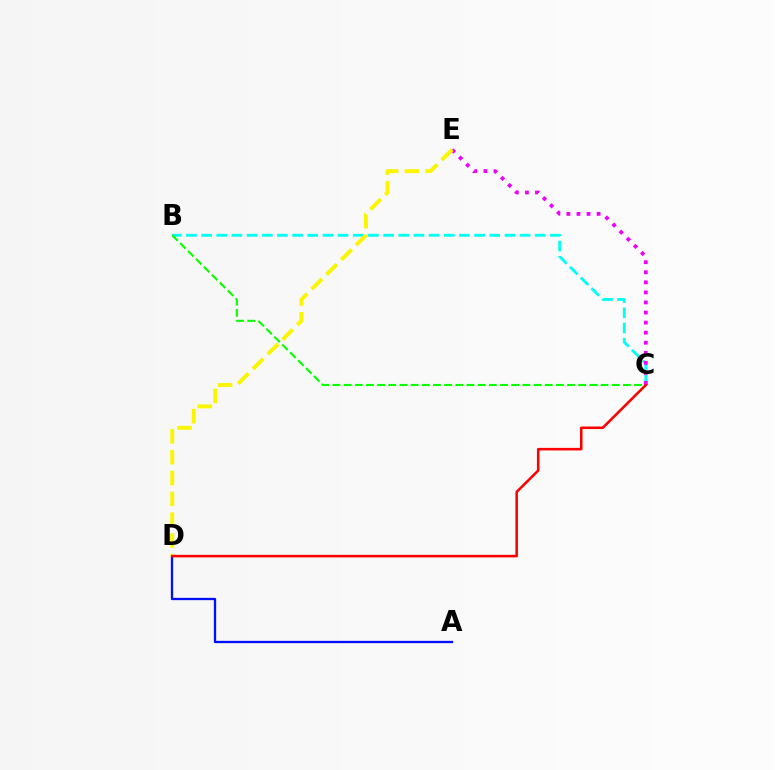{('B', 'C'): [{'color': '#00fff6', 'line_style': 'dashed', 'thickness': 2.06}, {'color': '#08ff00', 'line_style': 'dashed', 'thickness': 1.52}], ('C', 'E'): [{'color': '#ee00ff', 'line_style': 'dotted', 'thickness': 2.73}], ('A', 'D'): [{'color': '#0010ff', 'line_style': 'solid', 'thickness': 1.66}], ('D', 'E'): [{'color': '#fcf500', 'line_style': 'dashed', 'thickness': 2.83}], ('C', 'D'): [{'color': '#ff0000', 'line_style': 'solid', 'thickness': 1.83}]}